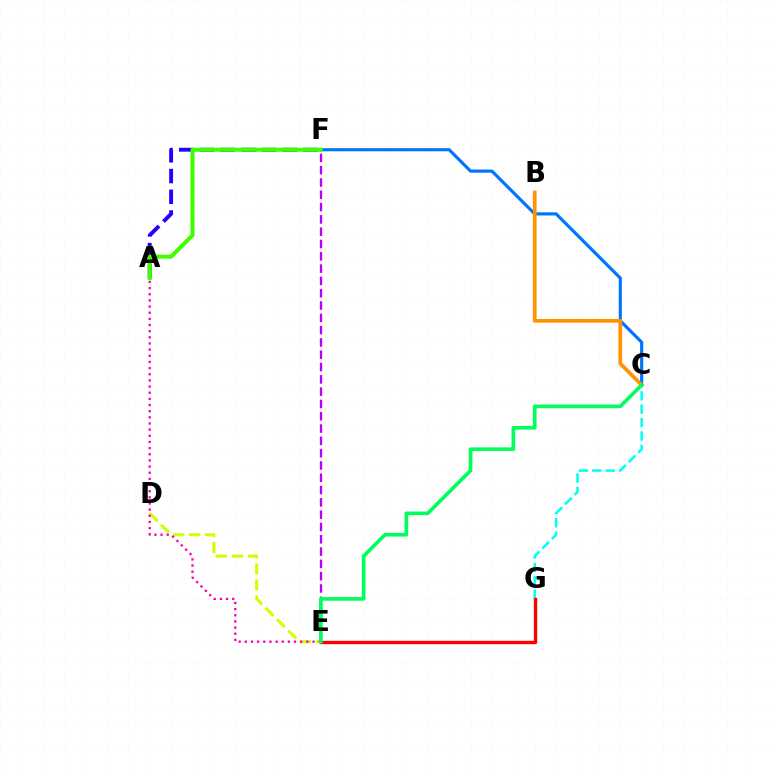{('C', 'G'): [{'color': '#00fff6', 'line_style': 'dashed', 'thickness': 1.82}], ('D', 'E'): [{'color': '#d1ff00', 'line_style': 'dashed', 'thickness': 2.18}], ('A', 'E'): [{'color': '#ff00ac', 'line_style': 'dotted', 'thickness': 1.67}], ('C', 'F'): [{'color': '#0074ff', 'line_style': 'solid', 'thickness': 2.26}], ('B', 'C'): [{'color': '#ff9400', 'line_style': 'solid', 'thickness': 2.69}], ('A', 'F'): [{'color': '#2500ff', 'line_style': 'dashed', 'thickness': 2.82}, {'color': '#3dff00', 'line_style': 'solid', 'thickness': 2.91}], ('E', 'G'): [{'color': '#ff0000', 'line_style': 'solid', 'thickness': 2.41}], ('E', 'F'): [{'color': '#b900ff', 'line_style': 'dashed', 'thickness': 1.67}], ('C', 'E'): [{'color': '#00ff5c', 'line_style': 'solid', 'thickness': 2.61}]}